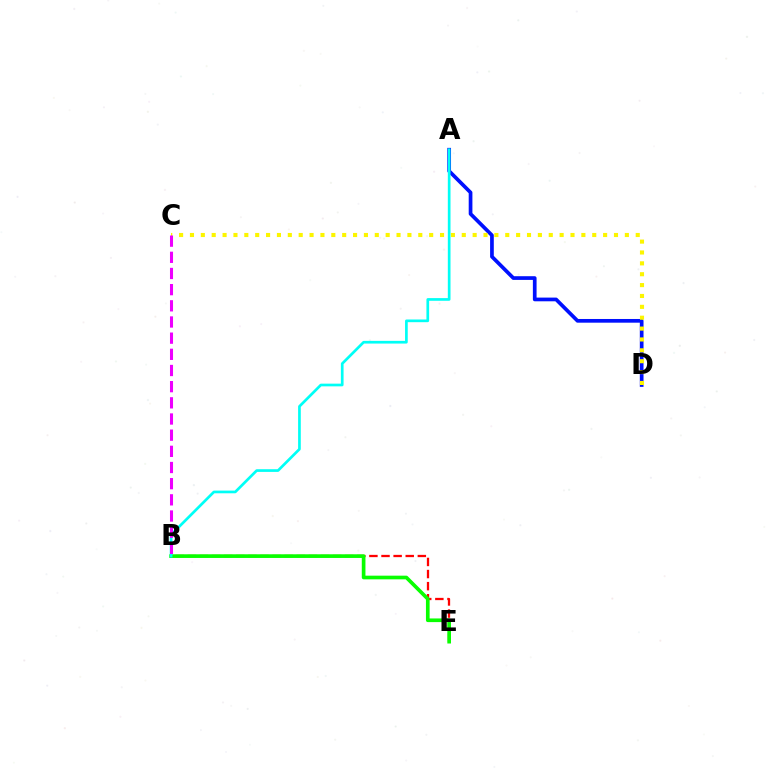{('B', 'E'): [{'color': '#ff0000', 'line_style': 'dashed', 'thickness': 1.64}, {'color': '#08ff00', 'line_style': 'solid', 'thickness': 2.64}], ('A', 'D'): [{'color': '#0010ff', 'line_style': 'solid', 'thickness': 2.67}], ('C', 'D'): [{'color': '#fcf500', 'line_style': 'dotted', 'thickness': 2.95}], ('A', 'B'): [{'color': '#00fff6', 'line_style': 'solid', 'thickness': 1.94}], ('B', 'C'): [{'color': '#ee00ff', 'line_style': 'dashed', 'thickness': 2.2}]}